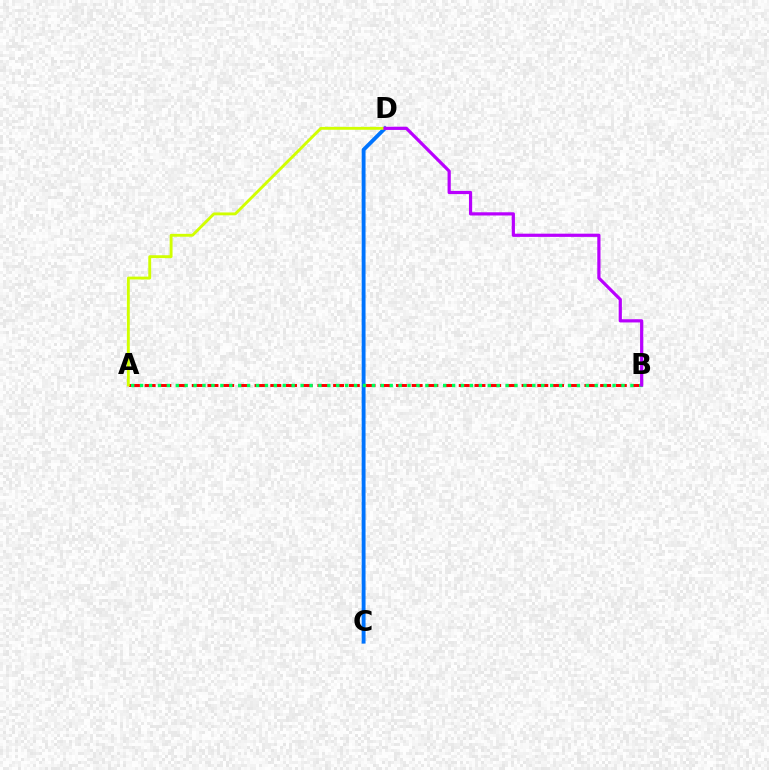{('C', 'D'): [{'color': '#0074ff', 'line_style': 'solid', 'thickness': 2.78}], ('A', 'B'): [{'color': '#ff0000', 'line_style': 'dashed', 'thickness': 2.13}, {'color': '#00ff5c', 'line_style': 'dotted', 'thickness': 2.42}], ('A', 'D'): [{'color': '#d1ff00', 'line_style': 'solid', 'thickness': 2.07}], ('B', 'D'): [{'color': '#b900ff', 'line_style': 'solid', 'thickness': 2.31}]}